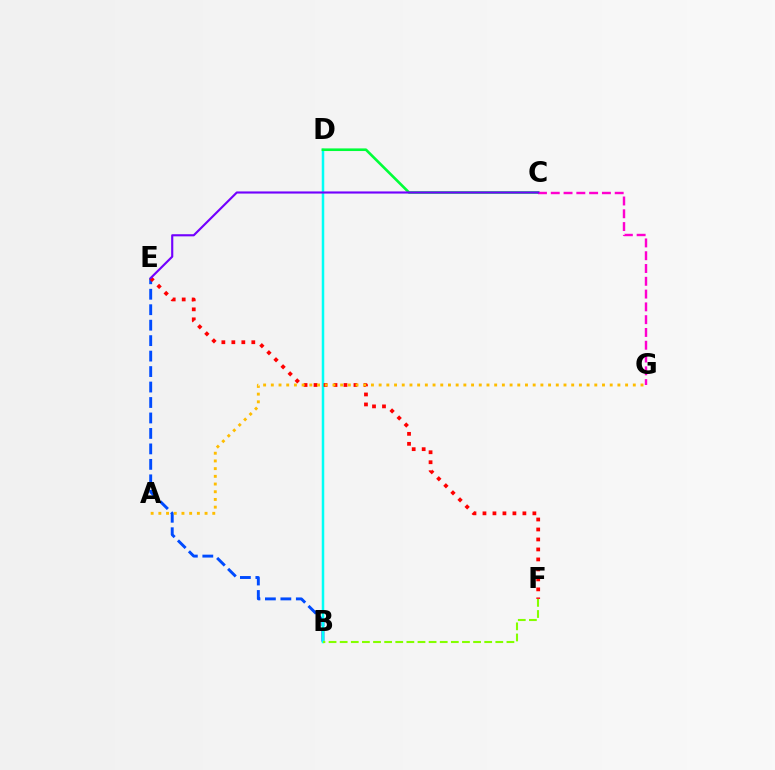{('B', 'E'): [{'color': '#004bff', 'line_style': 'dashed', 'thickness': 2.1}], ('B', 'D'): [{'color': '#00fff6', 'line_style': 'solid', 'thickness': 1.8}], ('C', 'D'): [{'color': '#00ff39', 'line_style': 'solid', 'thickness': 1.89}], ('C', 'G'): [{'color': '#ff00cf', 'line_style': 'dashed', 'thickness': 1.74}], ('B', 'F'): [{'color': '#84ff00', 'line_style': 'dashed', 'thickness': 1.51}], ('E', 'F'): [{'color': '#ff0000', 'line_style': 'dotted', 'thickness': 2.71}], ('A', 'G'): [{'color': '#ffbd00', 'line_style': 'dotted', 'thickness': 2.09}], ('C', 'E'): [{'color': '#7200ff', 'line_style': 'solid', 'thickness': 1.54}]}